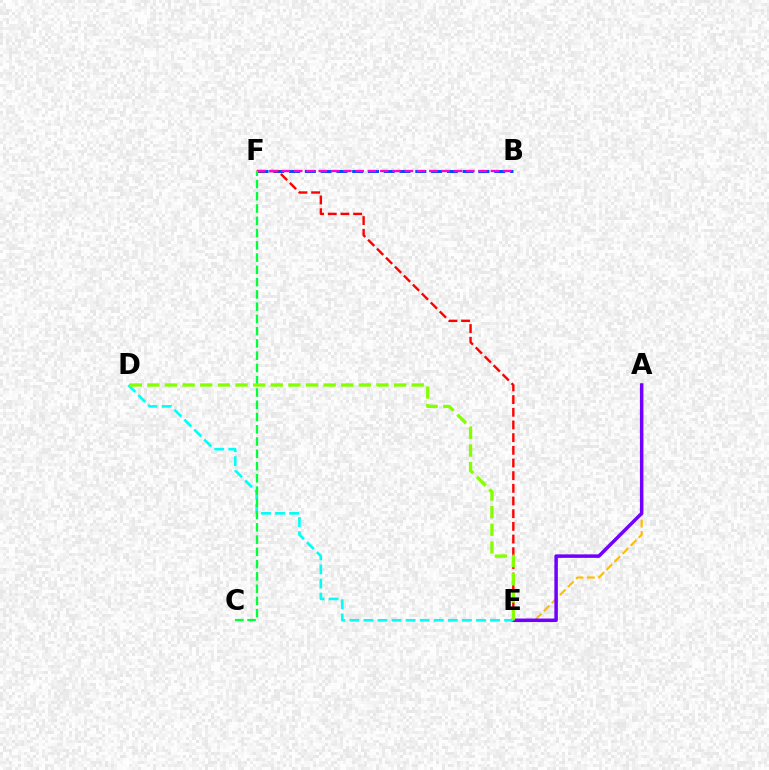{('A', 'E'): [{'color': '#ffbd00', 'line_style': 'dashed', 'thickness': 1.55}, {'color': '#7200ff', 'line_style': 'solid', 'thickness': 2.53}], ('B', 'F'): [{'color': '#004bff', 'line_style': 'dashed', 'thickness': 2.14}, {'color': '#ff00cf', 'line_style': 'dashed', 'thickness': 1.67}], ('E', 'F'): [{'color': '#ff0000', 'line_style': 'dashed', 'thickness': 1.72}], ('D', 'E'): [{'color': '#00fff6', 'line_style': 'dashed', 'thickness': 1.91}, {'color': '#84ff00', 'line_style': 'dashed', 'thickness': 2.39}], ('C', 'F'): [{'color': '#00ff39', 'line_style': 'dashed', 'thickness': 1.67}]}